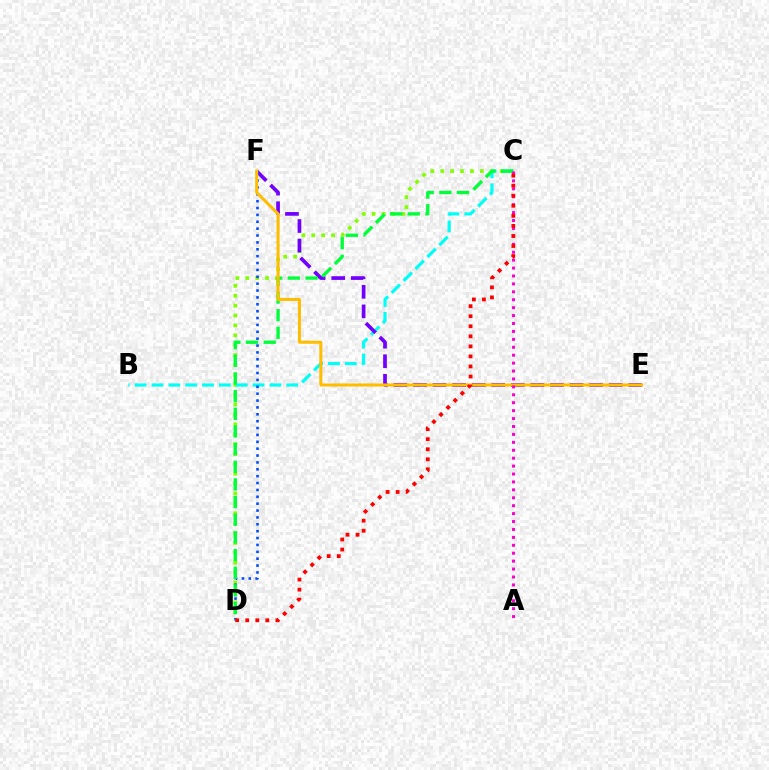{('C', 'D'): [{'color': '#84ff00', 'line_style': 'dotted', 'thickness': 2.69}, {'color': '#00ff39', 'line_style': 'dashed', 'thickness': 2.4}, {'color': '#ff0000', 'line_style': 'dotted', 'thickness': 2.73}], ('B', 'C'): [{'color': '#00fff6', 'line_style': 'dashed', 'thickness': 2.29}], ('E', 'F'): [{'color': '#7200ff', 'line_style': 'dashed', 'thickness': 2.66}, {'color': '#ffbd00', 'line_style': 'solid', 'thickness': 2.18}], ('D', 'F'): [{'color': '#004bff', 'line_style': 'dotted', 'thickness': 1.87}], ('A', 'C'): [{'color': '#ff00cf', 'line_style': 'dotted', 'thickness': 2.15}]}